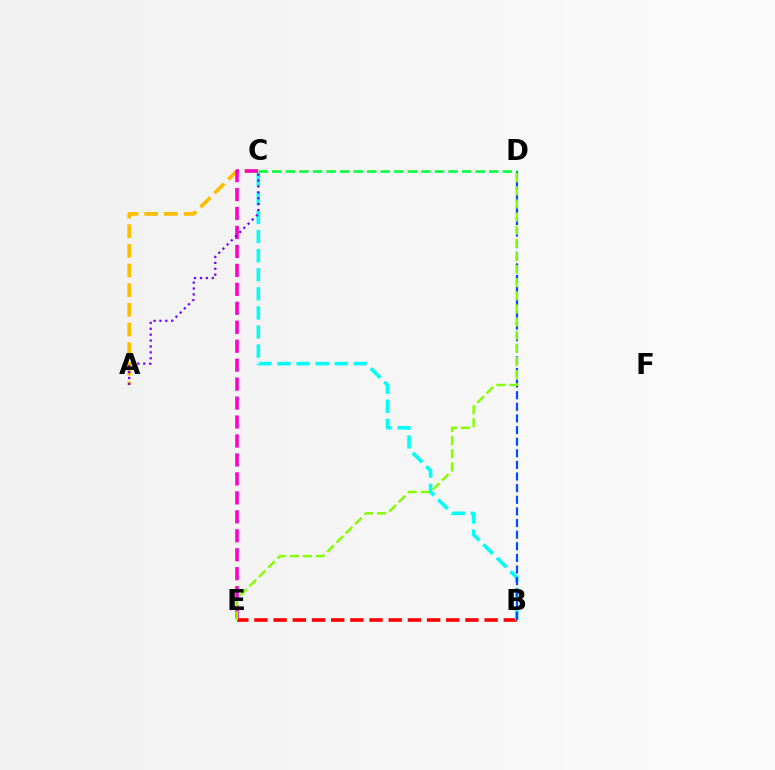{('A', 'C'): [{'color': '#ffbd00', 'line_style': 'dashed', 'thickness': 2.67}, {'color': '#7200ff', 'line_style': 'dotted', 'thickness': 1.6}], ('B', 'E'): [{'color': '#ff0000', 'line_style': 'dashed', 'thickness': 2.61}], ('B', 'C'): [{'color': '#00fff6', 'line_style': 'dashed', 'thickness': 2.59}], ('B', 'D'): [{'color': '#004bff', 'line_style': 'dashed', 'thickness': 1.58}], ('C', 'E'): [{'color': '#ff00cf', 'line_style': 'dashed', 'thickness': 2.58}], ('C', 'D'): [{'color': '#00ff39', 'line_style': 'dashed', 'thickness': 1.84}], ('D', 'E'): [{'color': '#84ff00', 'line_style': 'dashed', 'thickness': 1.78}]}